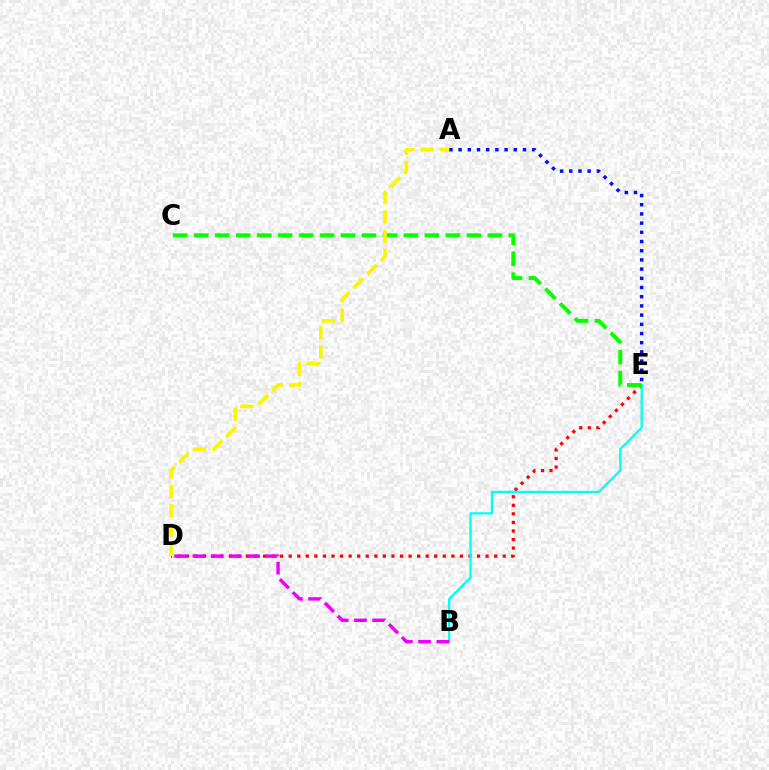{('D', 'E'): [{'color': '#ff0000', 'line_style': 'dotted', 'thickness': 2.33}], ('B', 'E'): [{'color': '#00fff6', 'line_style': 'solid', 'thickness': 1.64}], ('C', 'E'): [{'color': '#08ff00', 'line_style': 'dashed', 'thickness': 2.85}], ('A', 'E'): [{'color': '#0010ff', 'line_style': 'dotted', 'thickness': 2.5}], ('B', 'D'): [{'color': '#ee00ff', 'line_style': 'dashed', 'thickness': 2.48}], ('A', 'D'): [{'color': '#fcf500', 'line_style': 'dashed', 'thickness': 2.63}]}